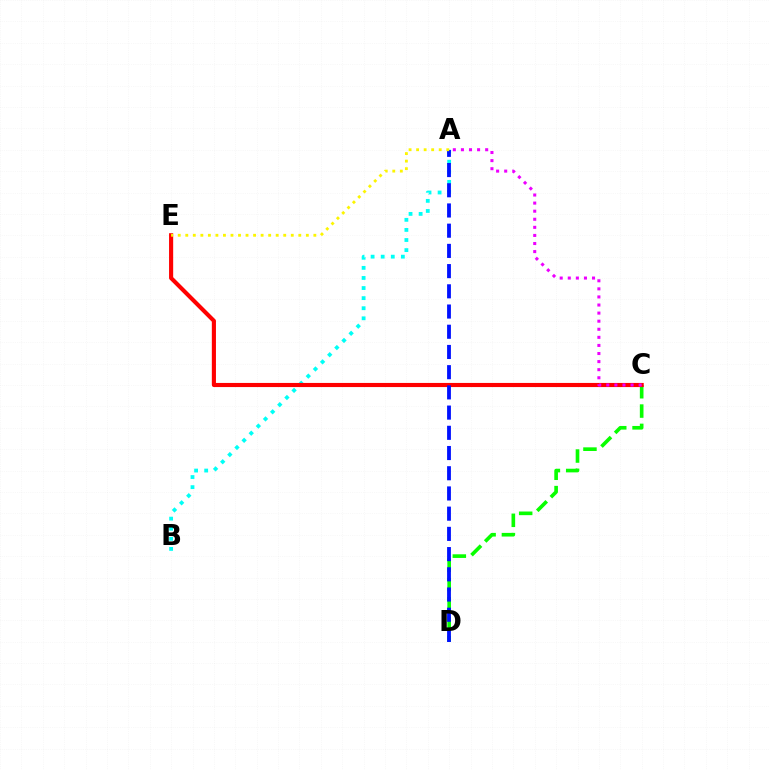{('C', 'D'): [{'color': '#08ff00', 'line_style': 'dashed', 'thickness': 2.62}], ('A', 'B'): [{'color': '#00fff6', 'line_style': 'dotted', 'thickness': 2.74}], ('C', 'E'): [{'color': '#ff0000', 'line_style': 'solid', 'thickness': 2.97}], ('A', 'D'): [{'color': '#0010ff', 'line_style': 'dashed', 'thickness': 2.75}], ('A', 'E'): [{'color': '#fcf500', 'line_style': 'dotted', 'thickness': 2.05}], ('A', 'C'): [{'color': '#ee00ff', 'line_style': 'dotted', 'thickness': 2.2}]}